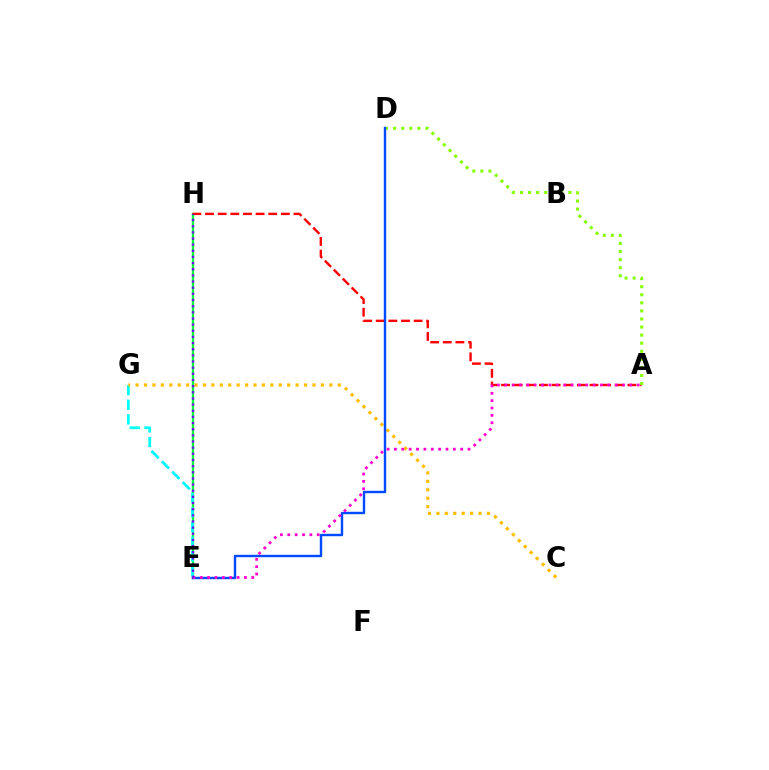{('E', 'H'): [{'color': '#00ff39', 'line_style': 'solid', 'thickness': 1.71}, {'color': '#7200ff', 'line_style': 'dotted', 'thickness': 1.67}], ('E', 'G'): [{'color': '#00fff6', 'line_style': 'dashed', 'thickness': 1.99}], ('C', 'G'): [{'color': '#ffbd00', 'line_style': 'dotted', 'thickness': 2.29}], ('A', 'H'): [{'color': '#ff0000', 'line_style': 'dashed', 'thickness': 1.72}], ('A', 'D'): [{'color': '#84ff00', 'line_style': 'dotted', 'thickness': 2.19}], ('D', 'E'): [{'color': '#004bff', 'line_style': 'solid', 'thickness': 1.74}], ('A', 'E'): [{'color': '#ff00cf', 'line_style': 'dotted', 'thickness': 2.0}]}